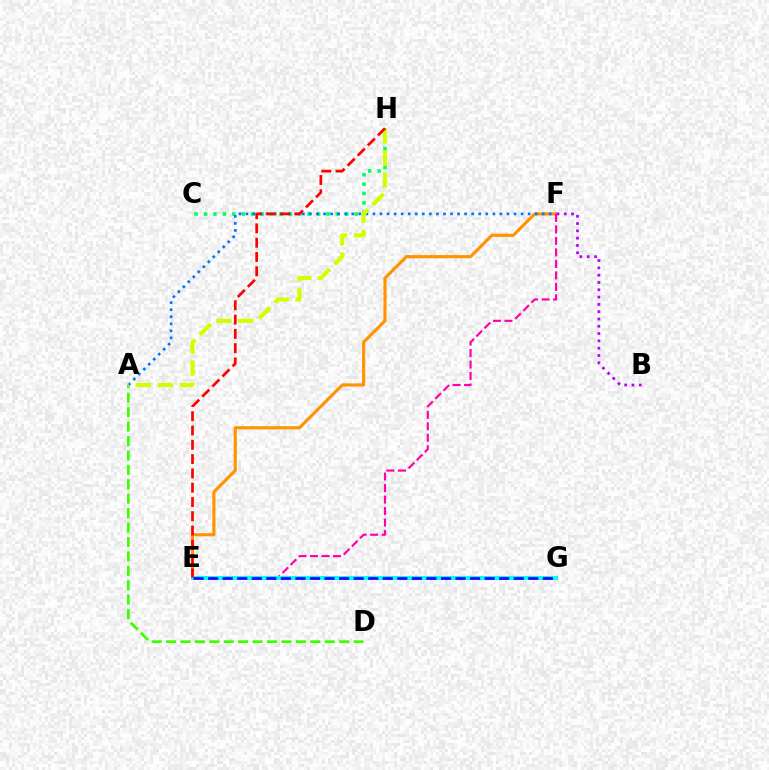{('A', 'D'): [{'color': '#3dff00', 'line_style': 'dashed', 'thickness': 1.96}], ('E', 'F'): [{'color': '#ff9400', 'line_style': 'solid', 'thickness': 2.26}, {'color': '#ff00ac', 'line_style': 'dashed', 'thickness': 1.56}], ('C', 'H'): [{'color': '#00ff5c', 'line_style': 'dotted', 'thickness': 2.56}], ('A', 'F'): [{'color': '#0074ff', 'line_style': 'dotted', 'thickness': 1.92}], ('E', 'G'): [{'color': '#00fff6', 'line_style': 'solid', 'thickness': 2.86}, {'color': '#2500ff', 'line_style': 'dashed', 'thickness': 1.98}], ('B', 'F'): [{'color': '#b900ff', 'line_style': 'dotted', 'thickness': 1.98}], ('A', 'H'): [{'color': '#d1ff00', 'line_style': 'dashed', 'thickness': 2.99}], ('E', 'H'): [{'color': '#ff0000', 'line_style': 'dashed', 'thickness': 1.94}]}